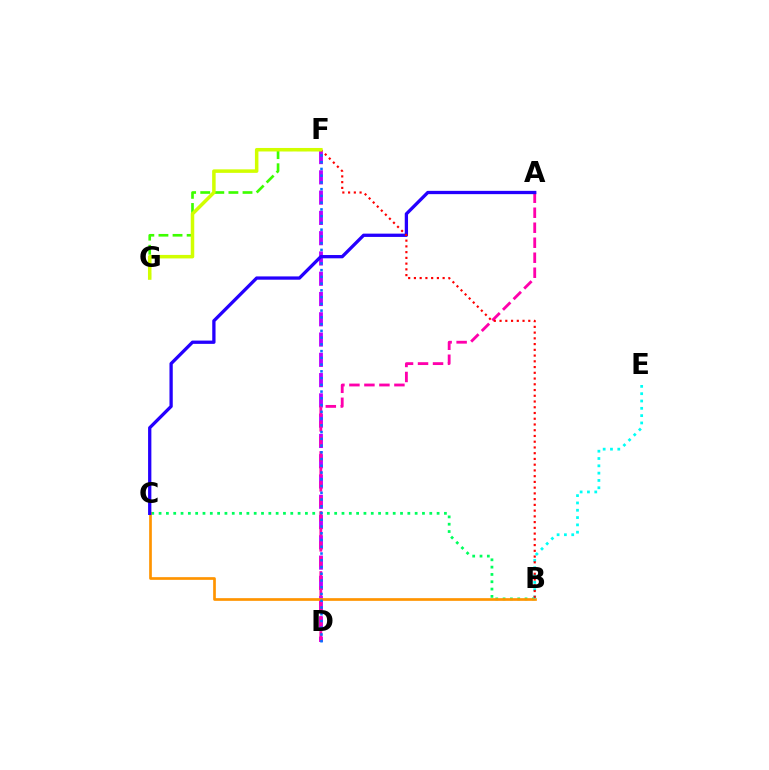{('D', 'F'): [{'color': '#b900ff', 'line_style': 'dashed', 'thickness': 2.75}, {'color': '#0074ff', 'line_style': 'dotted', 'thickness': 1.83}], ('F', 'G'): [{'color': '#3dff00', 'line_style': 'dashed', 'thickness': 1.91}, {'color': '#d1ff00', 'line_style': 'solid', 'thickness': 2.53}], ('B', 'C'): [{'color': '#00ff5c', 'line_style': 'dotted', 'thickness': 1.99}, {'color': '#ff9400', 'line_style': 'solid', 'thickness': 1.93}], ('A', 'D'): [{'color': '#ff00ac', 'line_style': 'dashed', 'thickness': 2.04}], ('B', 'E'): [{'color': '#00fff6', 'line_style': 'dotted', 'thickness': 1.99}], ('A', 'C'): [{'color': '#2500ff', 'line_style': 'solid', 'thickness': 2.37}], ('B', 'F'): [{'color': '#ff0000', 'line_style': 'dotted', 'thickness': 1.56}]}